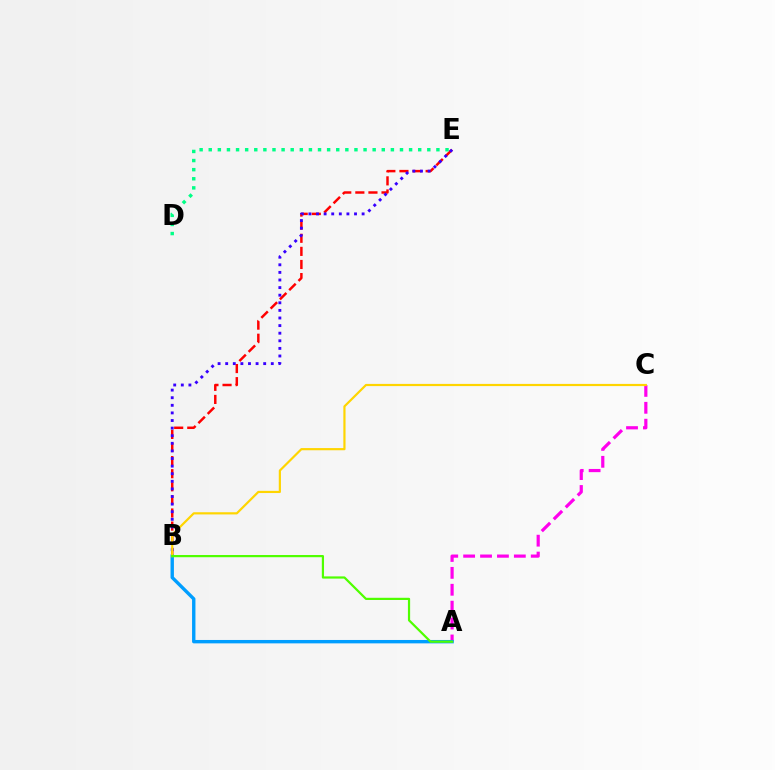{('A', 'C'): [{'color': '#ff00ed', 'line_style': 'dashed', 'thickness': 2.3}], ('B', 'E'): [{'color': '#ff0000', 'line_style': 'dashed', 'thickness': 1.78}, {'color': '#3700ff', 'line_style': 'dotted', 'thickness': 2.06}], ('D', 'E'): [{'color': '#00ff86', 'line_style': 'dotted', 'thickness': 2.47}], ('A', 'B'): [{'color': '#009eff', 'line_style': 'solid', 'thickness': 2.44}, {'color': '#4fff00', 'line_style': 'solid', 'thickness': 1.59}], ('B', 'C'): [{'color': '#ffd500', 'line_style': 'solid', 'thickness': 1.57}]}